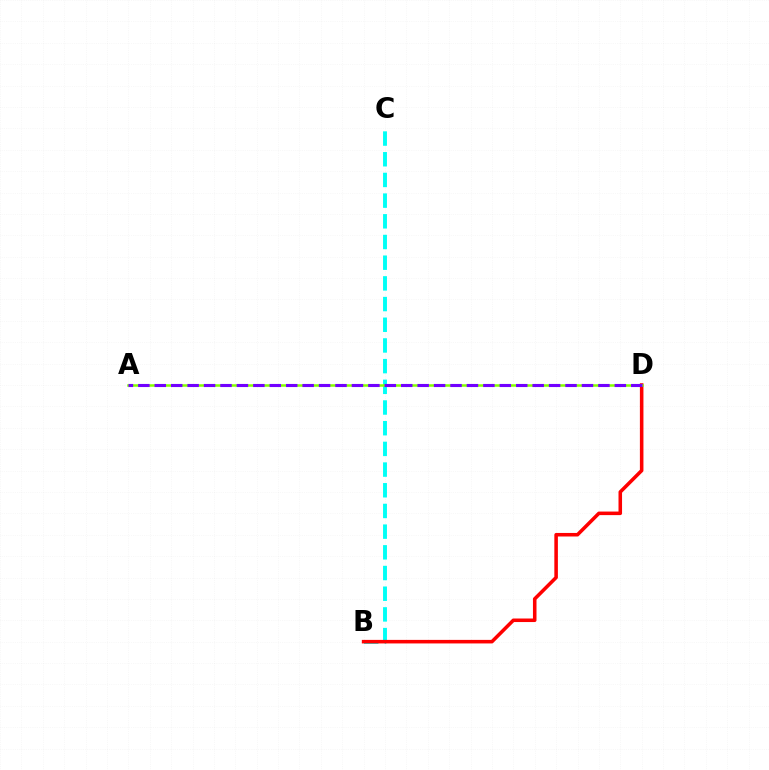{('B', 'C'): [{'color': '#00fff6', 'line_style': 'dashed', 'thickness': 2.81}], ('B', 'D'): [{'color': '#ff0000', 'line_style': 'solid', 'thickness': 2.56}], ('A', 'D'): [{'color': '#84ff00', 'line_style': 'solid', 'thickness': 1.81}, {'color': '#7200ff', 'line_style': 'dashed', 'thickness': 2.23}]}